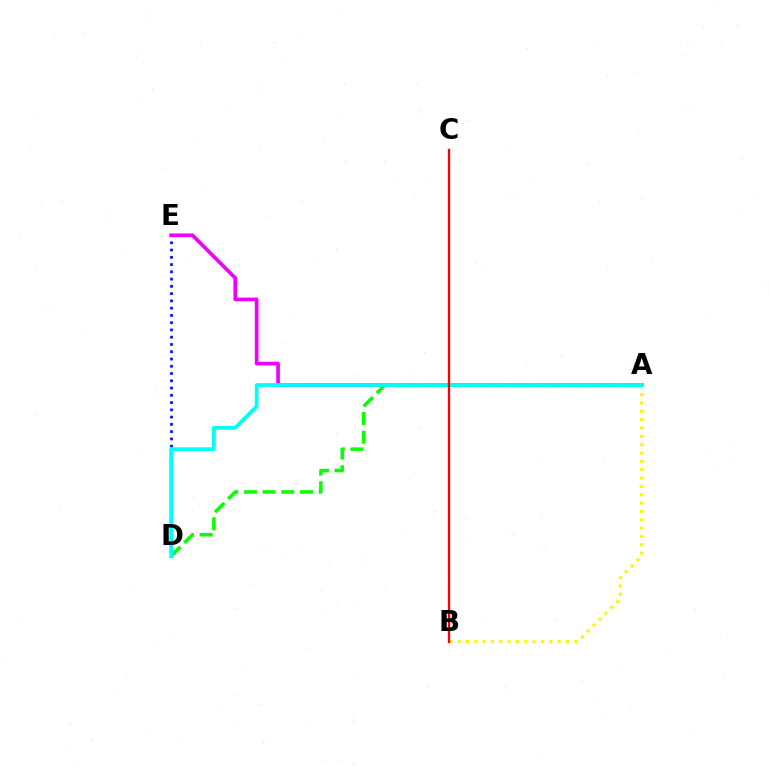{('D', 'E'): [{'color': '#0010ff', 'line_style': 'dotted', 'thickness': 1.97}], ('A', 'B'): [{'color': '#fcf500', 'line_style': 'dotted', 'thickness': 2.27}], ('A', 'E'): [{'color': '#ee00ff', 'line_style': 'solid', 'thickness': 2.65}], ('A', 'D'): [{'color': '#08ff00', 'line_style': 'dashed', 'thickness': 2.53}, {'color': '#00fff6', 'line_style': 'solid', 'thickness': 2.72}], ('B', 'C'): [{'color': '#ff0000', 'line_style': 'solid', 'thickness': 1.67}]}